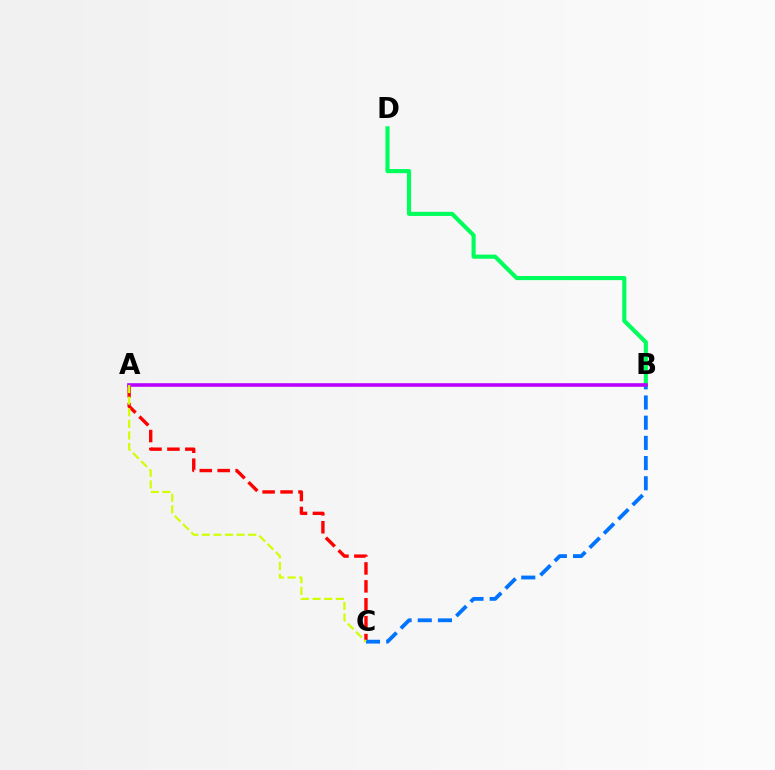{('A', 'C'): [{'color': '#ff0000', 'line_style': 'dashed', 'thickness': 2.43}, {'color': '#d1ff00', 'line_style': 'dashed', 'thickness': 1.58}], ('B', 'C'): [{'color': '#0074ff', 'line_style': 'dashed', 'thickness': 2.74}], ('B', 'D'): [{'color': '#00ff5c', 'line_style': 'solid', 'thickness': 2.97}], ('A', 'B'): [{'color': '#b900ff', 'line_style': 'solid', 'thickness': 2.59}]}